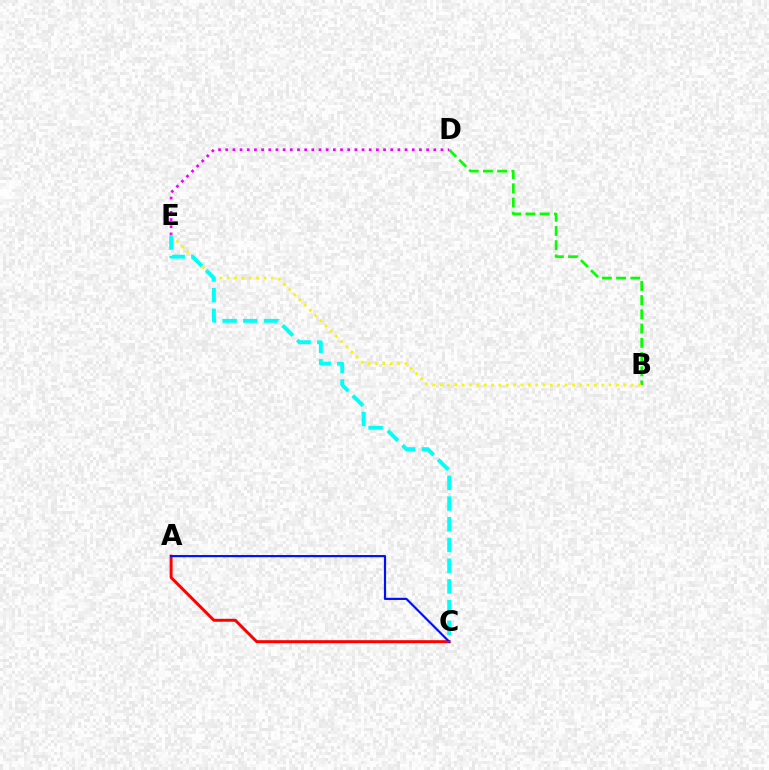{('B', 'D'): [{'color': '#08ff00', 'line_style': 'dashed', 'thickness': 1.93}], ('A', 'C'): [{'color': '#ff0000', 'line_style': 'solid', 'thickness': 2.13}, {'color': '#0010ff', 'line_style': 'solid', 'thickness': 1.56}], ('D', 'E'): [{'color': '#ee00ff', 'line_style': 'dotted', 'thickness': 1.95}], ('B', 'E'): [{'color': '#fcf500', 'line_style': 'dotted', 'thickness': 2.0}], ('C', 'E'): [{'color': '#00fff6', 'line_style': 'dashed', 'thickness': 2.81}]}